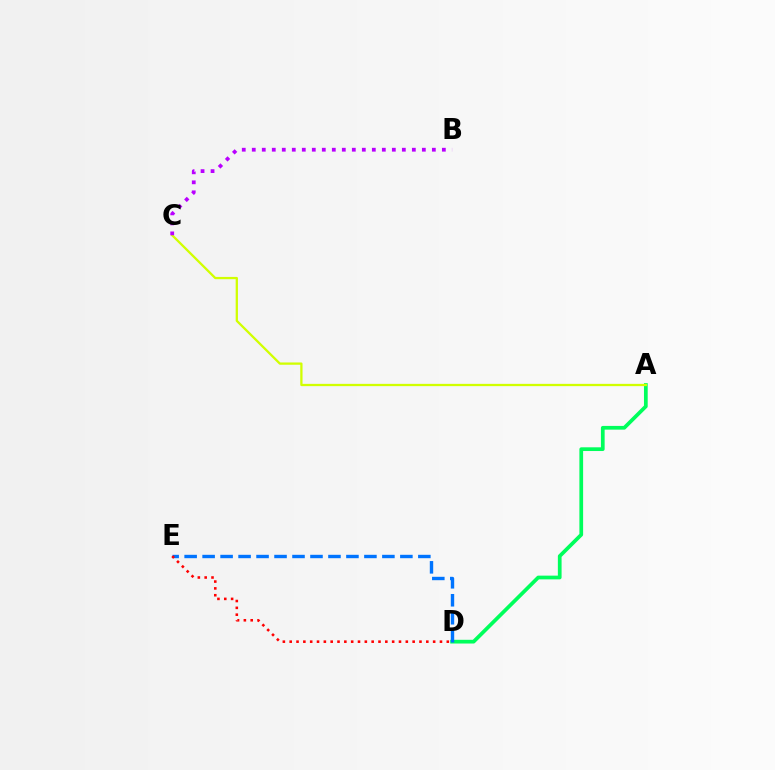{('A', 'D'): [{'color': '#00ff5c', 'line_style': 'solid', 'thickness': 2.68}], ('A', 'C'): [{'color': '#d1ff00', 'line_style': 'solid', 'thickness': 1.64}], ('D', 'E'): [{'color': '#0074ff', 'line_style': 'dashed', 'thickness': 2.44}, {'color': '#ff0000', 'line_style': 'dotted', 'thickness': 1.86}], ('B', 'C'): [{'color': '#b900ff', 'line_style': 'dotted', 'thickness': 2.72}]}